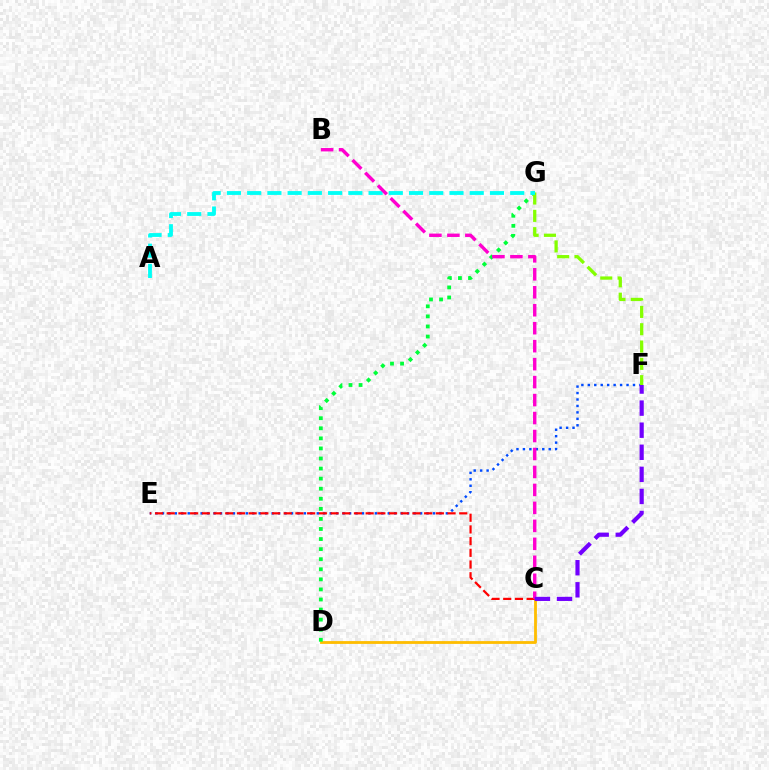{('E', 'F'): [{'color': '#004bff', 'line_style': 'dotted', 'thickness': 1.75}], ('C', 'D'): [{'color': '#ffbd00', 'line_style': 'solid', 'thickness': 2.02}], ('D', 'G'): [{'color': '#00ff39', 'line_style': 'dotted', 'thickness': 2.74}], ('C', 'E'): [{'color': '#ff0000', 'line_style': 'dashed', 'thickness': 1.59}], ('F', 'G'): [{'color': '#84ff00', 'line_style': 'dashed', 'thickness': 2.35}], ('A', 'G'): [{'color': '#00fff6', 'line_style': 'dashed', 'thickness': 2.75}], ('B', 'C'): [{'color': '#ff00cf', 'line_style': 'dashed', 'thickness': 2.44}], ('C', 'F'): [{'color': '#7200ff', 'line_style': 'dashed', 'thickness': 3.0}]}